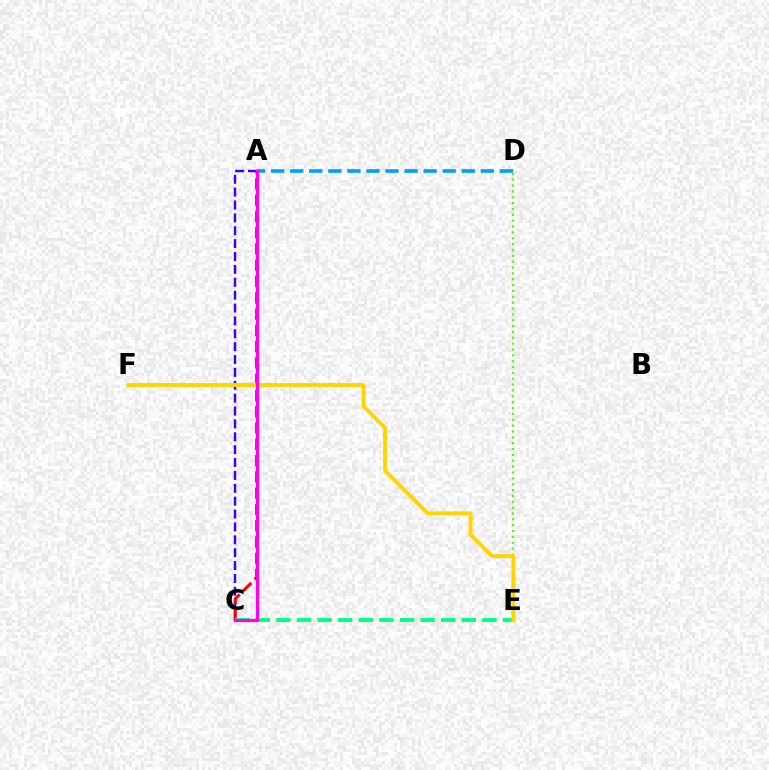{('A', 'C'): [{'color': '#3700ff', 'line_style': 'dashed', 'thickness': 1.75}, {'color': '#ff0000', 'line_style': 'dashed', 'thickness': 2.21}, {'color': '#ff00ed', 'line_style': 'solid', 'thickness': 2.34}], ('A', 'D'): [{'color': '#009eff', 'line_style': 'dashed', 'thickness': 2.59}], ('D', 'E'): [{'color': '#4fff00', 'line_style': 'dotted', 'thickness': 1.59}], ('C', 'E'): [{'color': '#00ff86', 'line_style': 'dashed', 'thickness': 2.8}], ('E', 'F'): [{'color': '#ffd500', 'line_style': 'solid', 'thickness': 2.79}]}